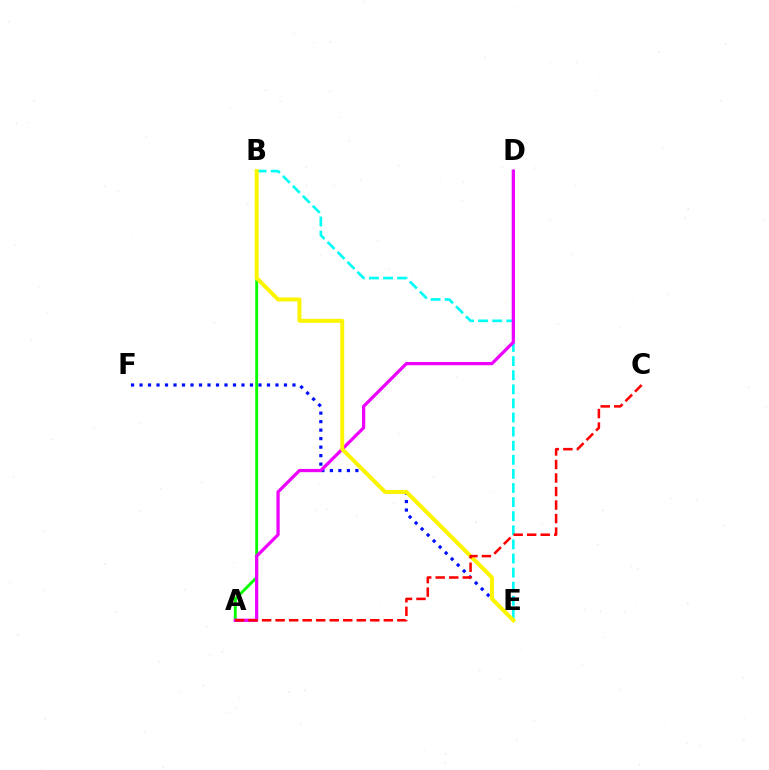{('E', 'F'): [{'color': '#0010ff', 'line_style': 'dotted', 'thickness': 2.31}], ('B', 'E'): [{'color': '#00fff6', 'line_style': 'dashed', 'thickness': 1.92}, {'color': '#fcf500', 'line_style': 'solid', 'thickness': 2.86}], ('A', 'B'): [{'color': '#08ff00', 'line_style': 'solid', 'thickness': 2.08}], ('A', 'D'): [{'color': '#ee00ff', 'line_style': 'solid', 'thickness': 2.33}], ('A', 'C'): [{'color': '#ff0000', 'line_style': 'dashed', 'thickness': 1.84}]}